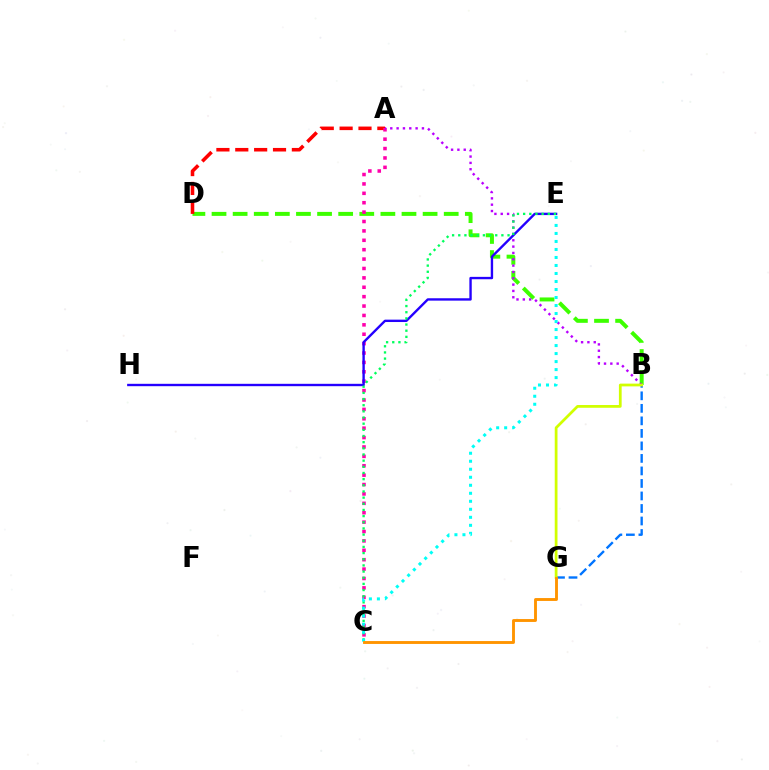{('B', 'D'): [{'color': '#3dff00', 'line_style': 'dashed', 'thickness': 2.87}], ('B', 'G'): [{'color': '#0074ff', 'line_style': 'dashed', 'thickness': 1.7}, {'color': '#d1ff00', 'line_style': 'solid', 'thickness': 1.98}], ('A', 'D'): [{'color': '#ff0000', 'line_style': 'dashed', 'thickness': 2.56}], ('A', 'C'): [{'color': '#ff00ac', 'line_style': 'dotted', 'thickness': 2.55}], ('A', 'B'): [{'color': '#b900ff', 'line_style': 'dotted', 'thickness': 1.72}], ('E', 'H'): [{'color': '#2500ff', 'line_style': 'solid', 'thickness': 1.71}], ('C', 'E'): [{'color': '#00ff5c', 'line_style': 'dotted', 'thickness': 1.67}, {'color': '#00fff6', 'line_style': 'dotted', 'thickness': 2.18}], ('C', 'G'): [{'color': '#ff9400', 'line_style': 'solid', 'thickness': 2.08}]}